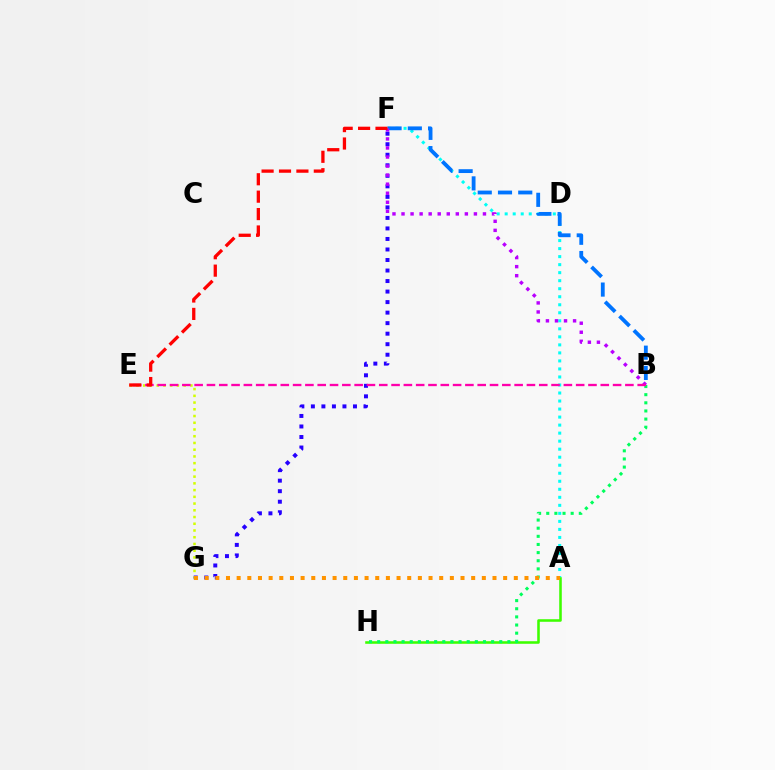{('A', 'F'): [{'color': '#00fff6', 'line_style': 'dotted', 'thickness': 2.18}], ('B', 'F'): [{'color': '#0074ff', 'line_style': 'dashed', 'thickness': 2.75}, {'color': '#b900ff', 'line_style': 'dotted', 'thickness': 2.46}], ('A', 'H'): [{'color': '#3dff00', 'line_style': 'solid', 'thickness': 1.84}], ('E', 'G'): [{'color': '#d1ff00', 'line_style': 'dotted', 'thickness': 1.83}], ('B', 'H'): [{'color': '#00ff5c', 'line_style': 'dotted', 'thickness': 2.21}], ('F', 'G'): [{'color': '#2500ff', 'line_style': 'dotted', 'thickness': 2.86}], ('B', 'E'): [{'color': '#ff00ac', 'line_style': 'dashed', 'thickness': 1.67}], ('E', 'F'): [{'color': '#ff0000', 'line_style': 'dashed', 'thickness': 2.37}], ('A', 'G'): [{'color': '#ff9400', 'line_style': 'dotted', 'thickness': 2.9}]}